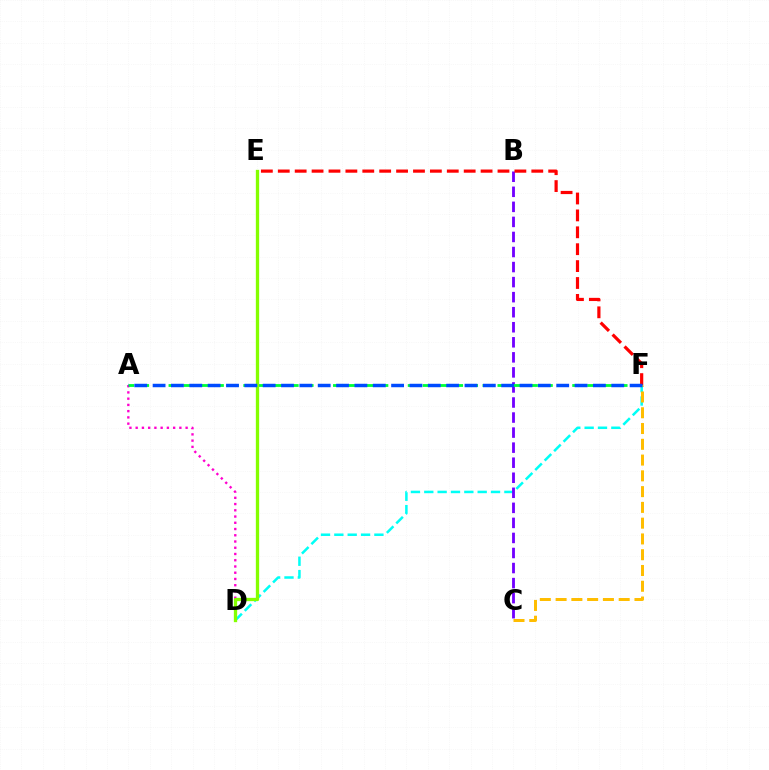{('D', 'F'): [{'color': '#00fff6', 'line_style': 'dashed', 'thickness': 1.81}], ('A', 'D'): [{'color': '#ff00cf', 'line_style': 'dotted', 'thickness': 1.7}], ('B', 'C'): [{'color': '#7200ff', 'line_style': 'dashed', 'thickness': 2.04}], ('A', 'F'): [{'color': '#00ff39', 'line_style': 'dashed', 'thickness': 2.03}, {'color': '#004bff', 'line_style': 'dashed', 'thickness': 2.49}], ('D', 'E'): [{'color': '#84ff00', 'line_style': 'solid', 'thickness': 2.38}], ('E', 'F'): [{'color': '#ff0000', 'line_style': 'dashed', 'thickness': 2.3}], ('C', 'F'): [{'color': '#ffbd00', 'line_style': 'dashed', 'thickness': 2.14}]}